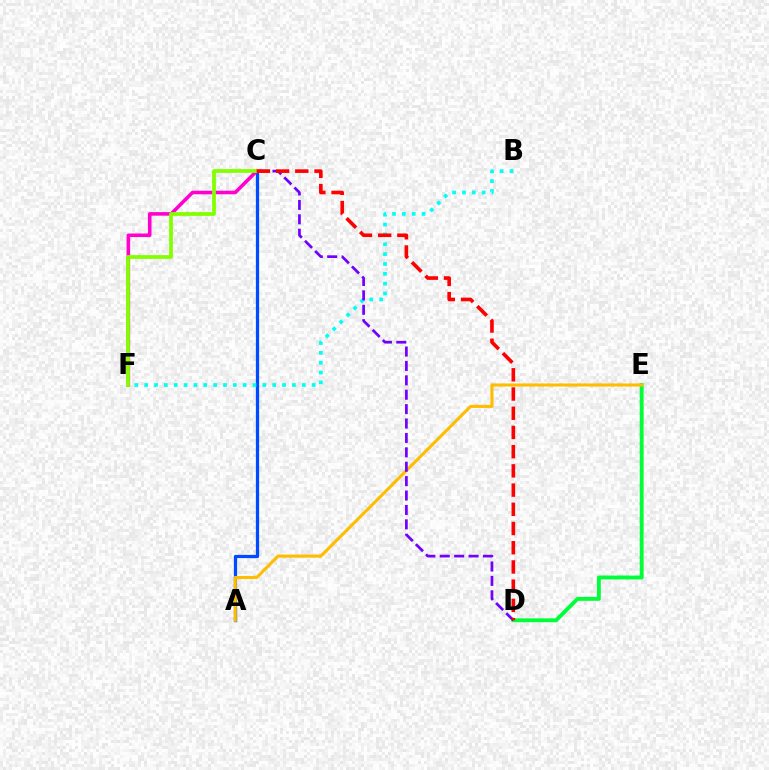{('A', 'C'): [{'color': '#004bff', 'line_style': 'solid', 'thickness': 2.34}], ('D', 'E'): [{'color': '#00ff39', 'line_style': 'solid', 'thickness': 2.79}], ('C', 'F'): [{'color': '#ff00cf', 'line_style': 'solid', 'thickness': 2.57}, {'color': '#84ff00', 'line_style': 'solid', 'thickness': 2.72}], ('A', 'E'): [{'color': '#ffbd00', 'line_style': 'solid', 'thickness': 2.23}], ('B', 'F'): [{'color': '#00fff6', 'line_style': 'dotted', 'thickness': 2.68}], ('C', 'D'): [{'color': '#7200ff', 'line_style': 'dashed', 'thickness': 1.96}, {'color': '#ff0000', 'line_style': 'dashed', 'thickness': 2.61}]}